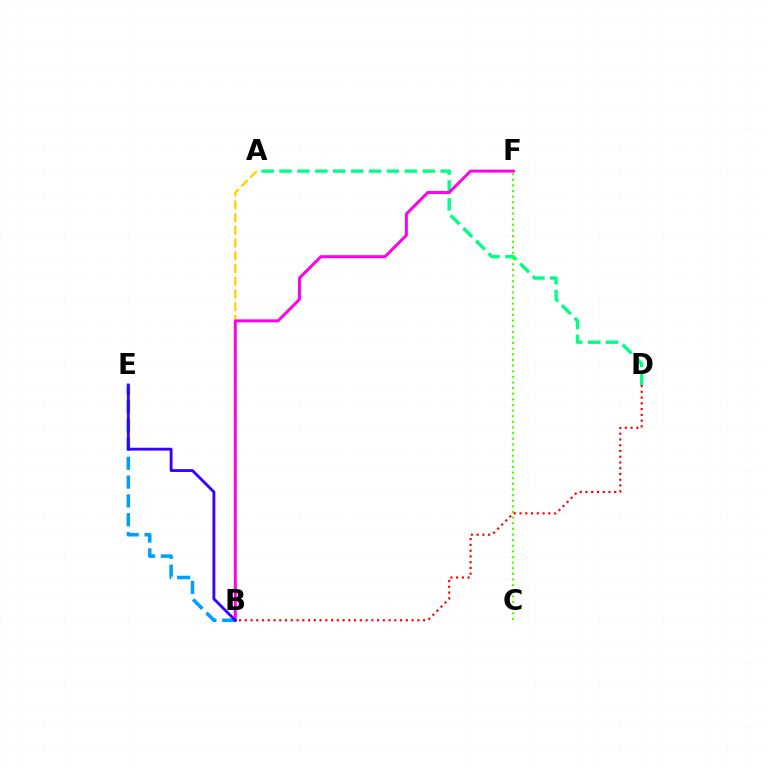{('A', 'D'): [{'color': '#00ff86', 'line_style': 'dashed', 'thickness': 2.43}], ('A', 'B'): [{'color': '#ffd500', 'line_style': 'dashed', 'thickness': 1.73}], ('C', 'F'): [{'color': '#4fff00', 'line_style': 'dotted', 'thickness': 1.53}], ('B', 'F'): [{'color': '#ff00ed', 'line_style': 'solid', 'thickness': 2.13}], ('B', 'E'): [{'color': '#009eff', 'line_style': 'dashed', 'thickness': 2.56}, {'color': '#3700ff', 'line_style': 'solid', 'thickness': 2.06}], ('B', 'D'): [{'color': '#ff0000', 'line_style': 'dotted', 'thickness': 1.56}]}